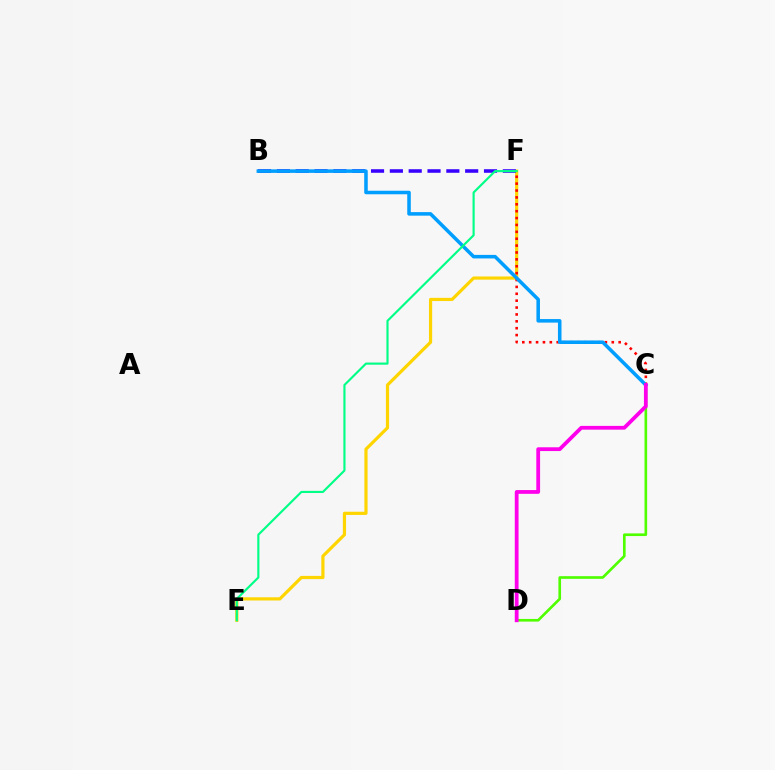{('E', 'F'): [{'color': '#ffd500', 'line_style': 'solid', 'thickness': 2.3}, {'color': '#00ff86', 'line_style': 'solid', 'thickness': 1.54}], ('B', 'F'): [{'color': '#3700ff', 'line_style': 'dashed', 'thickness': 2.56}], ('C', 'D'): [{'color': '#4fff00', 'line_style': 'solid', 'thickness': 1.91}, {'color': '#ff00ed', 'line_style': 'solid', 'thickness': 2.72}], ('C', 'F'): [{'color': '#ff0000', 'line_style': 'dotted', 'thickness': 1.87}], ('B', 'C'): [{'color': '#009eff', 'line_style': 'solid', 'thickness': 2.55}]}